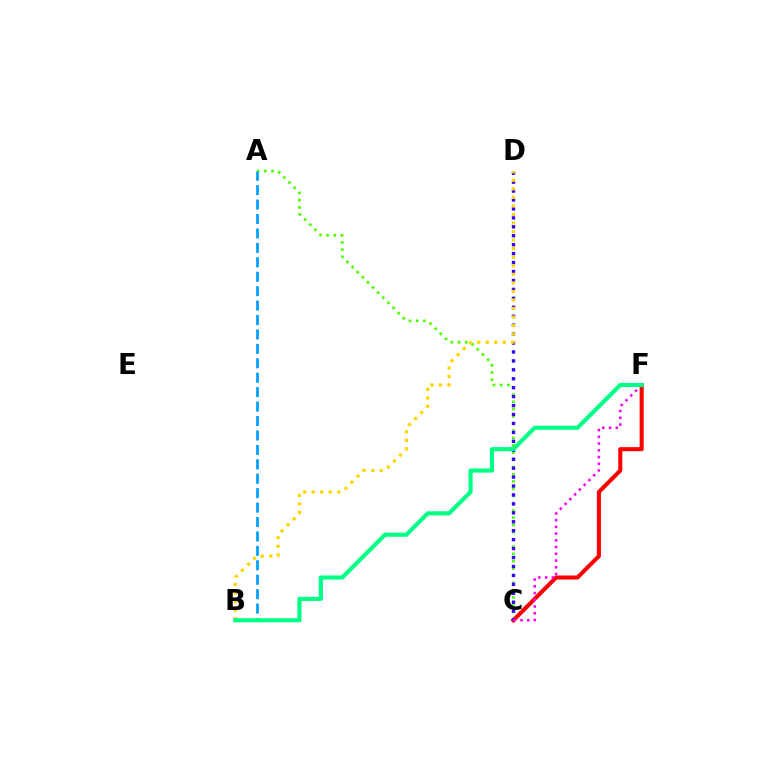{('A', 'C'): [{'color': '#4fff00', 'line_style': 'dotted', 'thickness': 1.97}], ('C', 'F'): [{'color': '#ff0000', 'line_style': 'solid', 'thickness': 2.92}, {'color': '#ff00ed', 'line_style': 'dotted', 'thickness': 1.83}], ('C', 'D'): [{'color': '#3700ff', 'line_style': 'dotted', 'thickness': 2.43}], ('B', 'D'): [{'color': '#ffd500', 'line_style': 'dotted', 'thickness': 2.32}], ('A', 'B'): [{'color': '#009eff', 'line_style': 'dashed', 'thickness': 1.96}], ('B', 'F'): [{'color': '#00ff86', 'line_style': 'solid', 'thickness': 2.98}]}